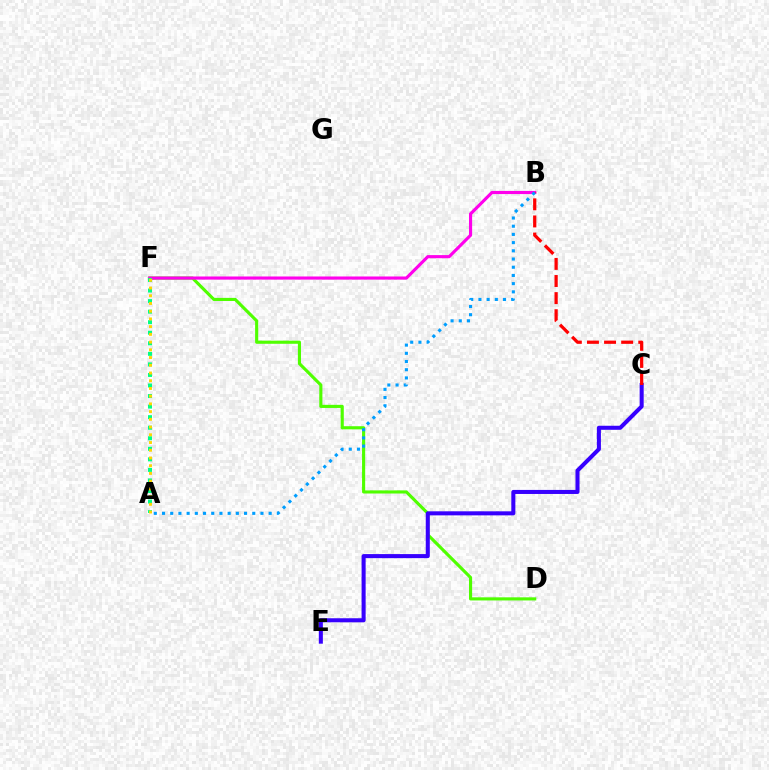{('D', 'F'): [{'color': '#4fff00', 'line_style': 'solid', 'thickness': 2.25}], ('B', 'F'): [{'color': '#ff00ed', 'line_style': 'solid', 'thickness': 2.26}], ('C', 'E'): [{'color': '#3700ff', 'line_style': 'solid', 'thickness': 2.91}], ('B', 'C'): [{'color': '#ff0000', 'line_style': 'dashed', 'thickness': 2.32}], ('A', 'F'): [{'color': '#00ff86', 'line_style': 'dotted', 'thickness': 2.87}, {'color': '#ffd500', 'line_style': 'dotted', 'thickness': 2.1}], ('A', 'B'): [{'color': '#009eff', 'line_style': 'dotted', 'thickness': 2.23}]}